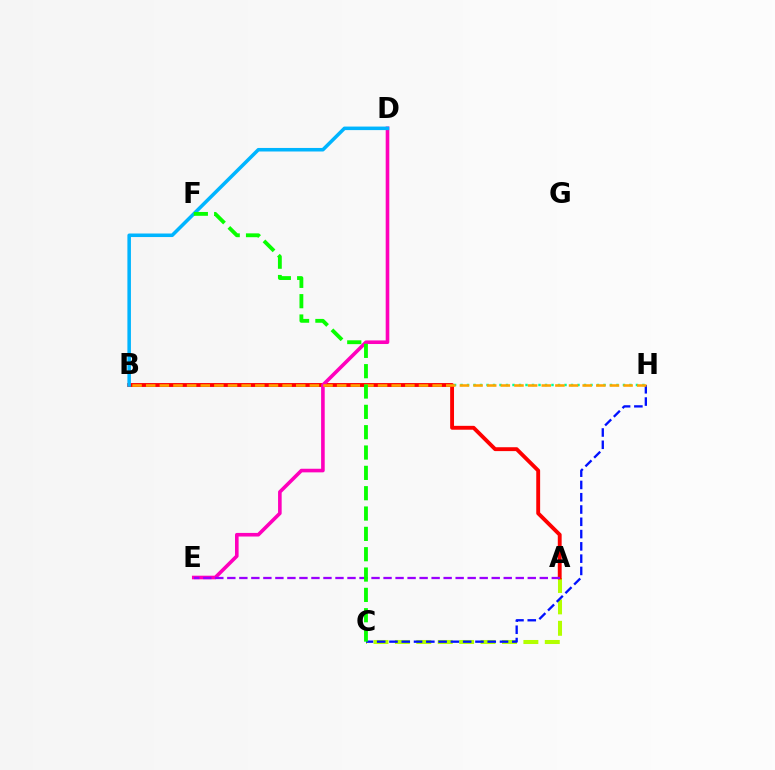{('B', 'H'): [{'color': '#00ff9d', 'line_style': 'dotted', 'thickness': 1.77}, {'color': '#ffa500', 'line_style': 'dashed', 'thickness': 1.85}], ('A', 'C'): [{'color': '#b3ff00', 'line_style': 'dashed', 'thickness': 2.91}], ('A', 'B'): [{'color': '#ff0000', 'line_style': 'solid', 'thickness': 2.79}], ('D', 'E'): [{'color': '#ff00bd', 'line_style': 'solid', 'thickness': 2.6}], ('C', 'H'): [{'color': '#0010ff', 'line_style': 'dashed', 'thickness': 1.67}], ('A', 'E'): [{'color': '#9b00ff', 'line_style': 'dashed', 'thickness': 1.63}], ('B', 'D'): [{'color': '#00b5ff', 'line_style': 'solid', 'thickness': 2.55}], ('C', 'F'): [{'color': '#08ff00', 'line_style': 'dashed', 'thickness': 2.76}]}